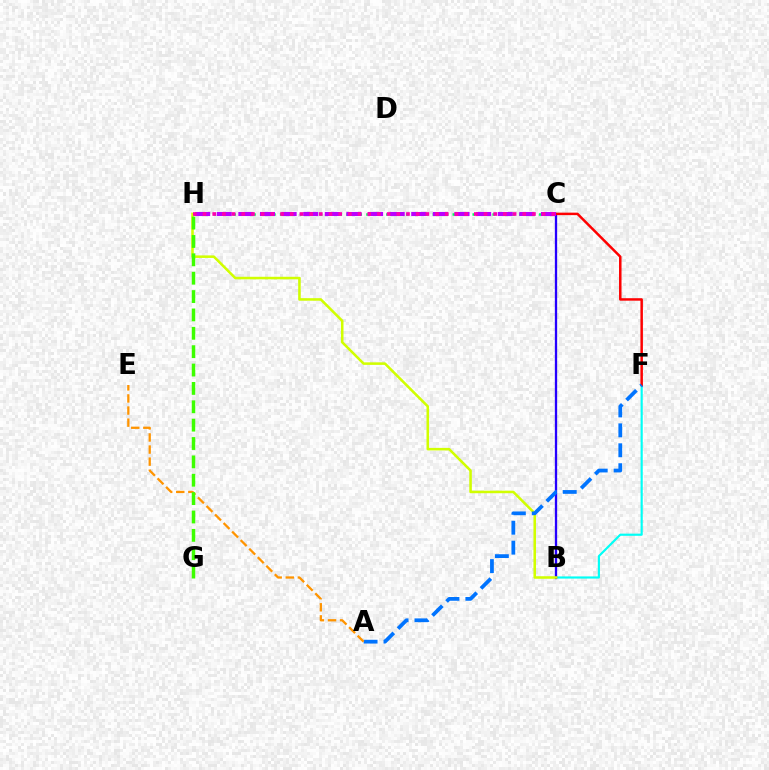{('C', 'H'): [{'color': '#00ff5c', 'line_style': 'dotted', 'thickness': 1.8}, {'color': '#b900ff', 'line_style': 'dashed', 'thickness': 2.94}, {'color': '#ff00ac', 'line_style': 'dotted', 'thickness': 2.63}], ('B', 'F'): [{'color': '#00fff6', 'line_style': 'solid', 'thickness': 1.56}], ('B', 'C'): [{'color': '#2500ff', 'line_style': 'solid', 'thickness': 1.66}], ('C', 'F'): [{'color': '#ff0000', 'line_style': 'solid', 'thickness': 1.79}], ('B', 'H'): [{'color': '#d1ff00', 'line_style': 'solid', 'thickness': 1.83}], ('A', 'F'): [{'color': '#0074ff', 'line_style': 'dashed', 'thickness': 2.71}], ('A', 'E'): [{'color': '#ff9400', 'line_style': 'dashed', 'thickness': 1.64}], ('G', 'H'): [{'color': '#3dff00', 'line_style': 'dashed', 'thickness': 2.5}]}